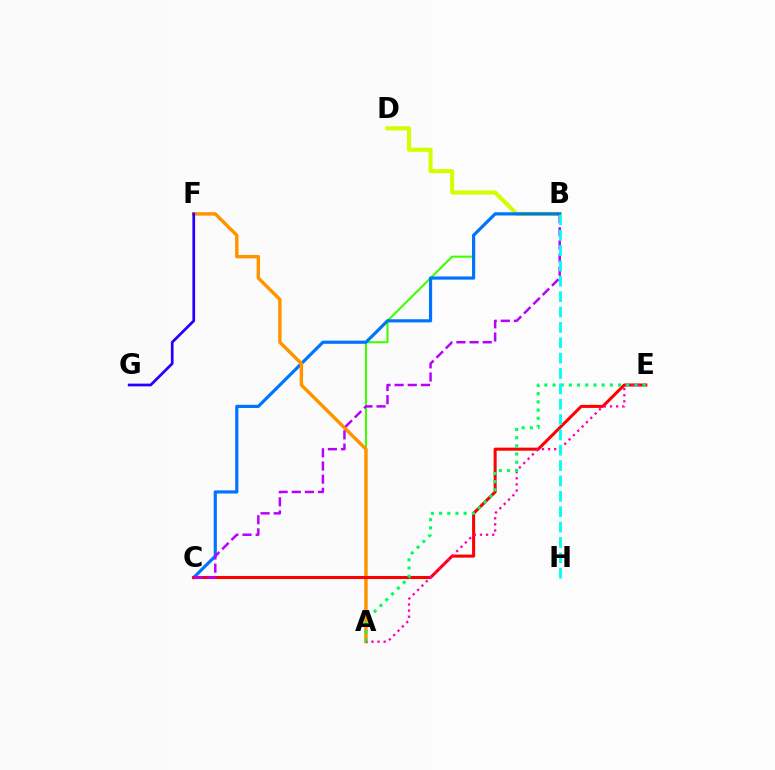{('B', 'D'): [{'color': '#d1ff00', 'line_style': 'solid', 'thickness': 2.97}], ('A', 'B'): [{'color': '#3dff00', 'line_style': 'solid', 'thickness': 1.5}], ('B', 'C'): [{'color': '#0074ff', 'line_style': 'solid', 'thickness': 2.29}, {'color': '#b900ff', 'line_style': 'dashed', 'thickness': 1.79}], ('A', 'F'): [{'color': '#ff9400', 'line_style': 'solid', 'thickness': 2.48}], ('C', 'E'): [{'color': '#ff0000', 'line_style': 'solid', 'thickness': 2.19}], ('A', 'E'): [{'color': '#ff00ac', 'line_style': 'dotted', 'thickness': 1.66}, {'color': '#00ff5c', 'line_style': 'dotted', 'thickness': 2.22}], ('B', 'H'): [{'color': '#00fff6', 'line_style': 'dashed', 'thickness': 2.09}], ('F', 'G'): [{'color': '#2500ff', 'line_style': 'solid', 'thickness': 1.97}]}